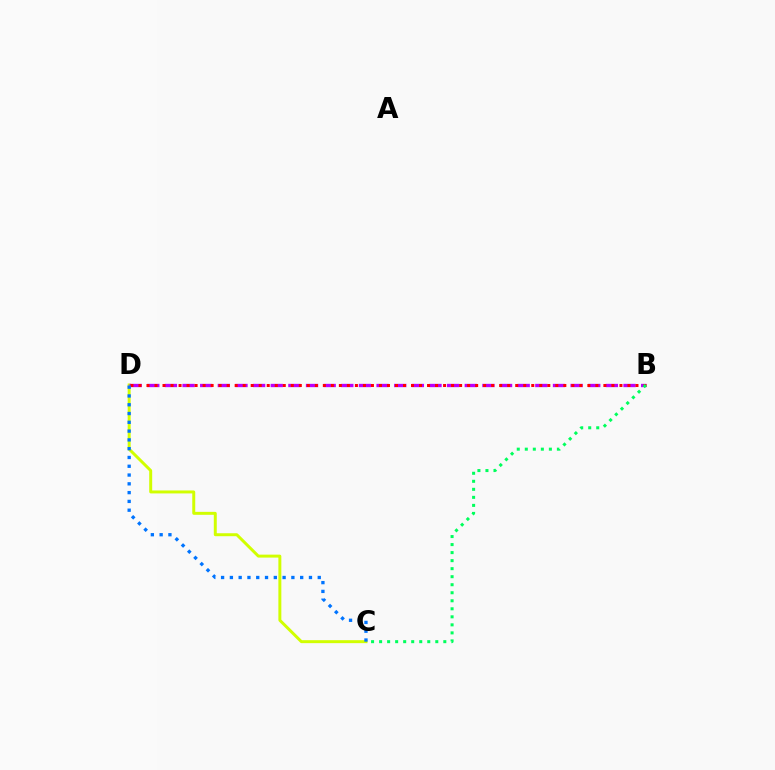{('C', 'D'): [{'color': '#d1ff00', 'line_style': 'solid', 'thickness': 2.14}, {'color': '#0074ff', 'line_style': 'dotted', 'thickness': 2.39}], ('B', 'D'): [{'color': '#b900ff', 'line_style': 'dashed', 'thickness': 2.4}, {'color': '#ff0000', 'line_style': 'dotted', 'thickness': 2.18}], ('B', 'C'): [{'color': '#00ff5c', 'line_style': 'dotted', 'thickness': 2.18}]}